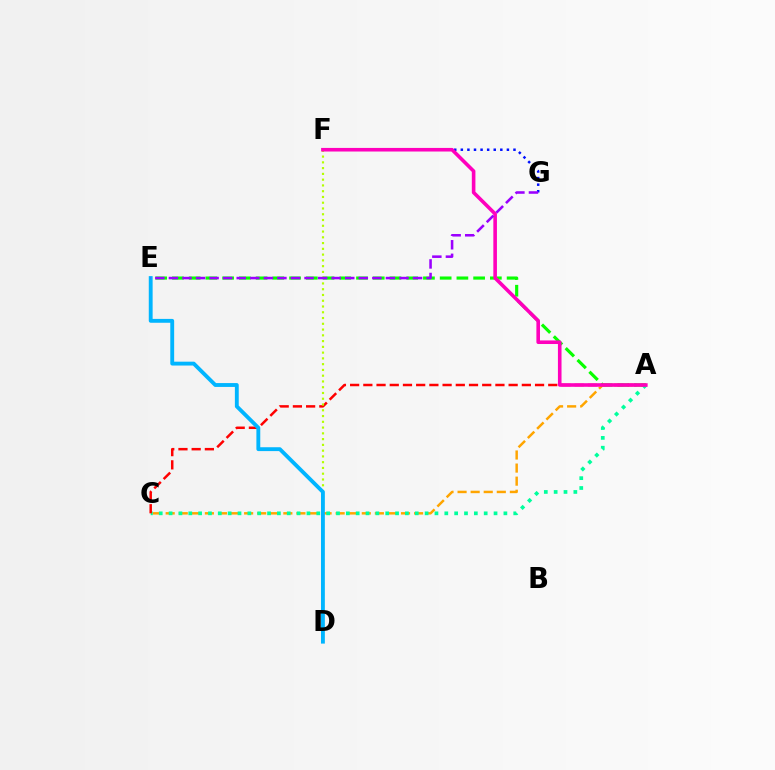{('A', 'E'): [{'color': '#08ff00', 'line_style': 'dashed', 'thickness': 2.27}], ('A', 'C'): [{'color': '#ffa500', 'line_style': 'dashed', 'thickness': 1.78}, {'color': '#00ff9d', 'line_style': 'dotted', 'thickness': 2.68}, {'color': '#ff0000', 'line_style': 'dashed', 'thickness': 1.79}], ('F', 'G'): [{'color': '#0010ff', 'line_style': 'dotted', 'thickness': 1.79}], ('D', 'F'): [{'color': '#b3ff00', 'line_style': 'dotted', 'thickness': 1.57}], ('A', 'F'): [{'color': '#ff00bd', 'line_style': 'solid', 'thickness': 2.59}], ('D', 'E'): [{'color': '#00b5ff', 'line_style': 'solid', 'thickness': 2.78}], ('E', 'G'): [{'color': '#9b00ff', 'line_style': 'dashed', 'thickness': 1.84}]}